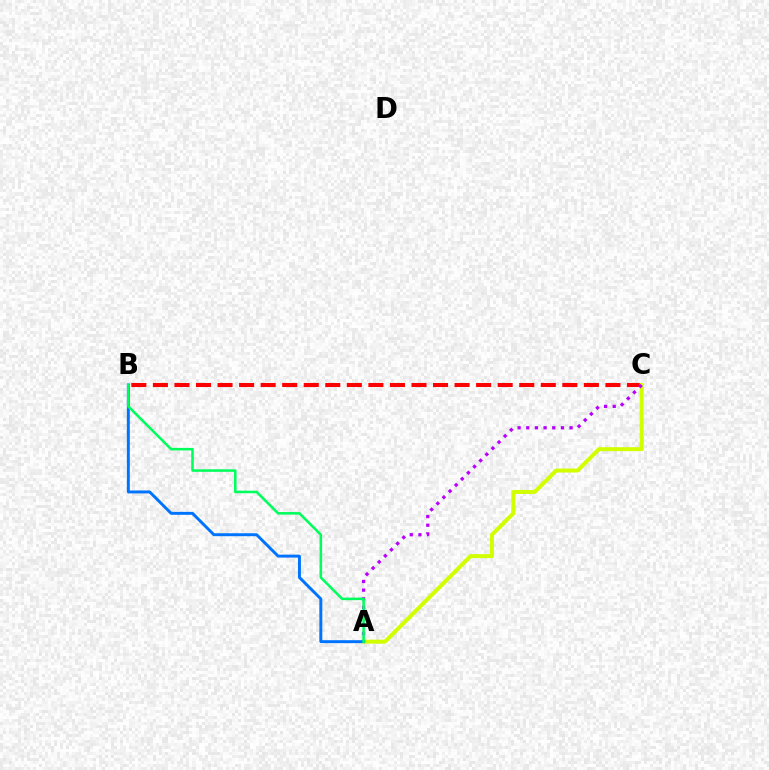{('B', 'C'): [{'color': '#ff0000', 'line_style': 'dashed', 'thickness': 2.93}], ('A', 'C'): [{'color': '#d1ff00', 'line_style': 'solid', 'thickness': 2.87}, {'color': '#b900ff', 'line_style': 'dotted', 'thickness': 2.35}], ('A', 'B'): [{'color': '#0074ff', 'line_style': 'solid', 'thickness': 2.12}, {'color': '#00ff5c', 'line_style': 'solid', 'thickness': 1.84}]}